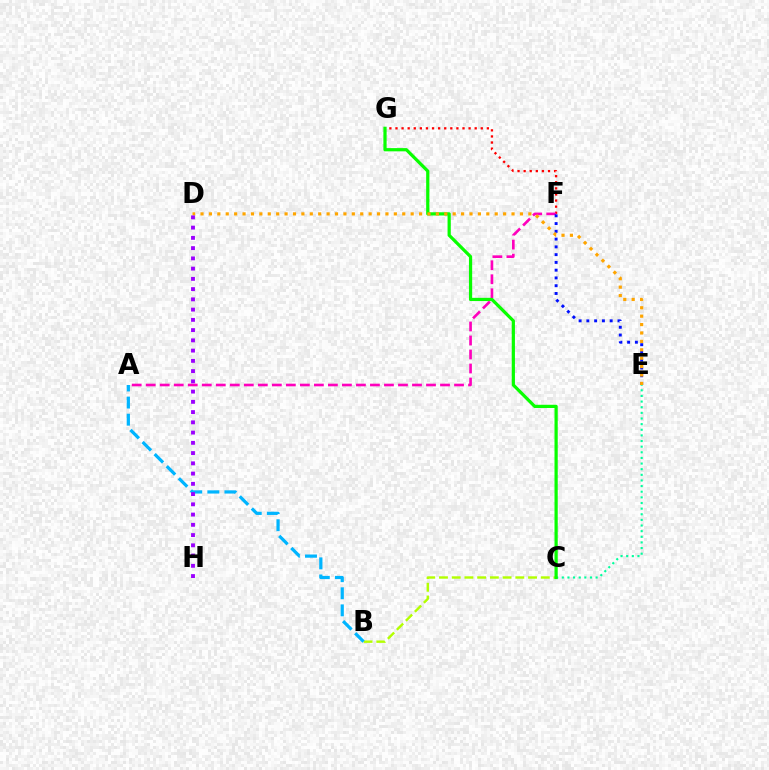{('B', 'C'): [{'color': '#b3ff00', 'line_style': 'dashed', 'thickness': 1.73}], ('F', 'G'): [{'color': '#ff0000', 'line_style': 'dotted', 'thickness': 1.66}], ('A', 'F'): [{'color': '#ff00bd', 'line_style': 'dashed', 'thickness': 1.9}], ('E', 'F'): [{'color': '#0010ff', 'line_style': 'dotted', 'thickness': 2.11}], ('C', 'E'): [{'color': '#00ff9d', 'line_style': 'dotted', 'thickness': 1.53}], ('A', 'B'): [{'color': '#00b5ff', 'line_style': 'dashed', 'thickness': 2.32}], ('C', 'G'): [{'color': '#08ff00', 'line_style': 'solid', 'thickness': 2.32}], ('D', 'E'): [{'color': '#ffa500', 'line_style': 'dotted', 'thickness': 2.28}], ('D', 'H'): [{'color': '#9b00ff', 'line_style': 'dotted', 'thickness': 2.78}]}